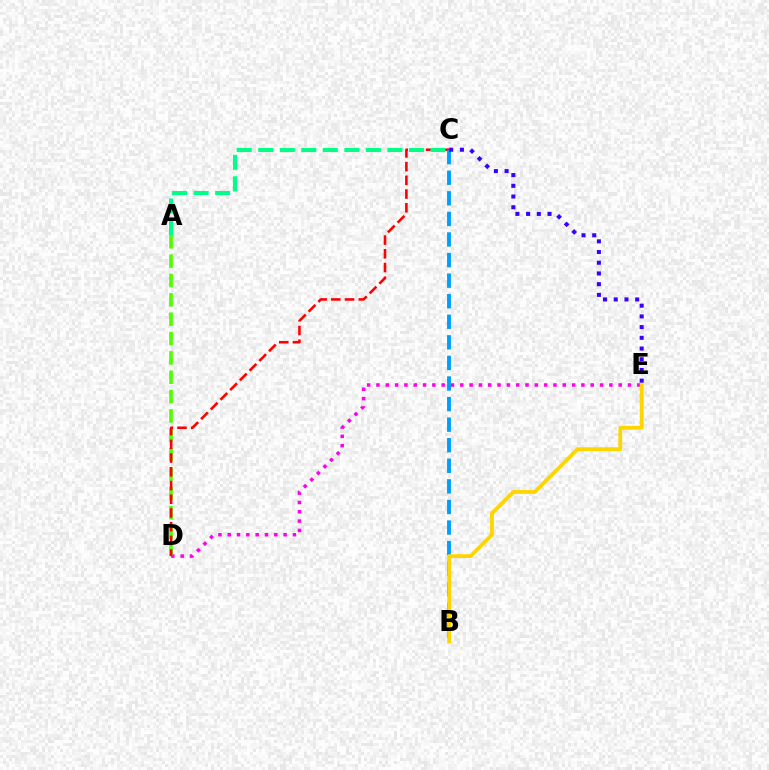{('D', 'E'): [{'color': '#ff00ed', 'line_style': 'dotted', 'thickness': 2.53}], ('A', 'D'): [{'color': '#4fff00', 'line_style': 'dashed', 'thickness': 2.63}], ('C', 'D'): [{'color': '#ff0000', 'line_style': 'dashed', 'thickness': 1.86}], ('B', 'C'): [{'color': '#009eff', 'line_style': 'dashed', 'thickness': 2.8}], ('B', 'E'): [{'color': '#ffd500', 'line_style': 'solid', 'thickness': 2.73}], ('A', 'C'): [{'color': '#00ff86', 'line_style': 'dashed', 'thickness': 2.92}], ('C', 'E'): [{'color': '#3700ff', 'line_style': 'dotted', 'thickness': 2.91}]}